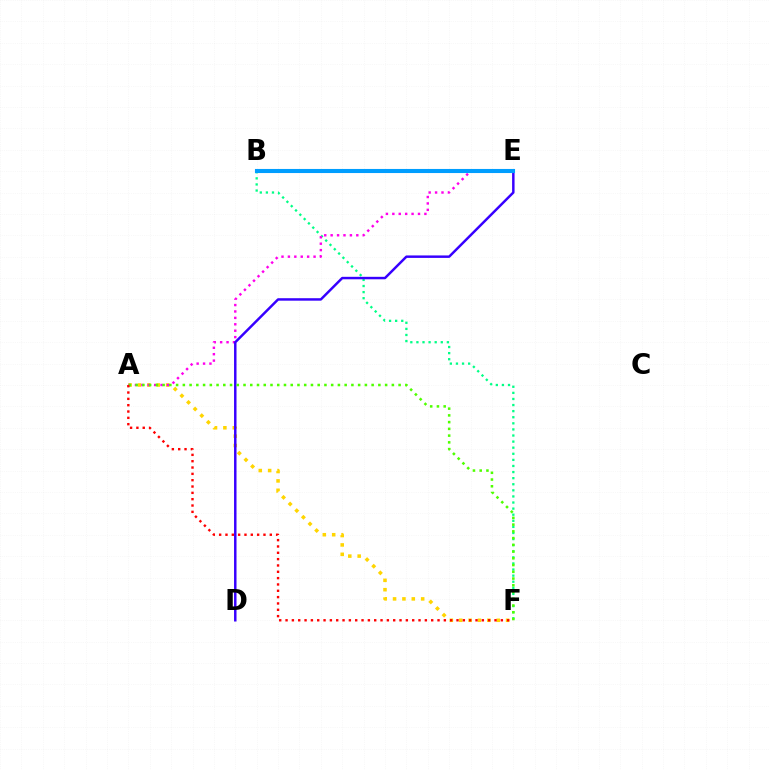{('A', 'F'): [{'color': '#ffd500', 'line_style': 'dotted', 'thickness': 2.55}, {'color': '#4fff00', 'line_style': 'dotted', 'thickness': 1.83}, {'color': '#ff0000', 'line_style': 'dotted', 'thickness': 1.72}], ('B', 'F'): [{'color': '#00ff86', 'line_style': 'dotted', 'thickness': 1.66}], ('A', 'E'): [{'color': '#ff00ed', 'line_style': 'dotted', 'thickness': 1.74}], ('D', 'E'): [{'color': '#3700ff', 'line_style': 'solid', 'thickness': 1.78}], ('B', 'E'): [{'color': '#009eff', 'line_style': 'solid', 'thickness': 2.94}]}